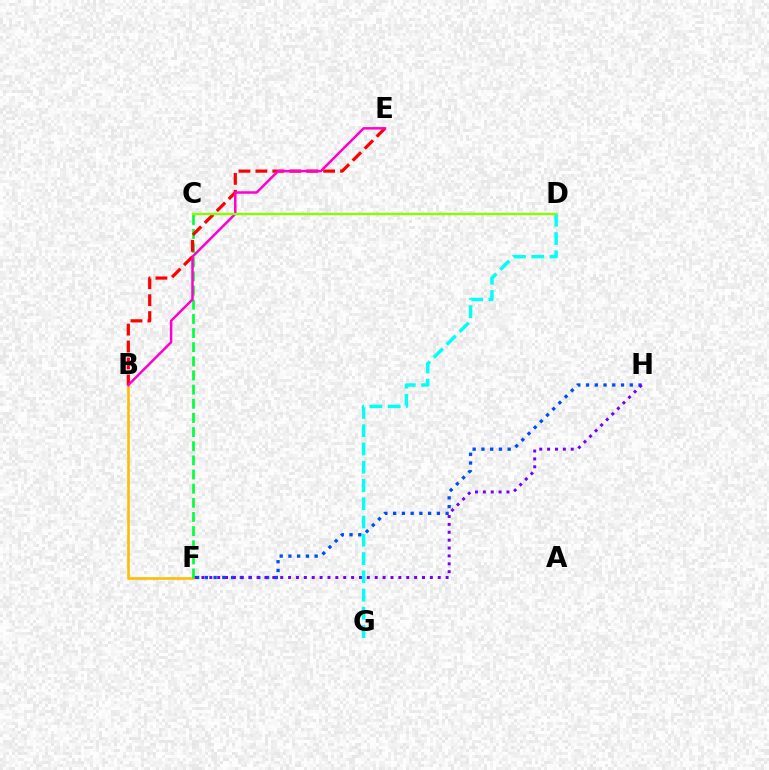{('F', 'H'): [{'color': '#004bff', 'line_style': 'dotted', 'thickness': 2.38}, {'color': '#7200ff', 'line_style': 'dotted', 'thickness': 2.14}], ('B', 'F'): [{'color': '#ffbd00', 'line_style': 'solid', 'thickness': 1.87}], ('C', 'F'): [{'color': '#00ff39', 'line_style': 'dashed', 'thickness': 1.92}], ('B', 'E'): [{'color': '#ff0000', 'line_style': 'dashed', 'thickness': 2.3}, {'color': '#ff00cf', 'line_style': 'solid', 'thickness': 1.8}], ('D', 'G'): [{'color': '#00fff6', 'line_style': 'dashed', 'thickness': 2.48}], ('C', 'D'): [{'color': '#84ff00', 'line_style': 'solid', 'thickness': 1.72}]}